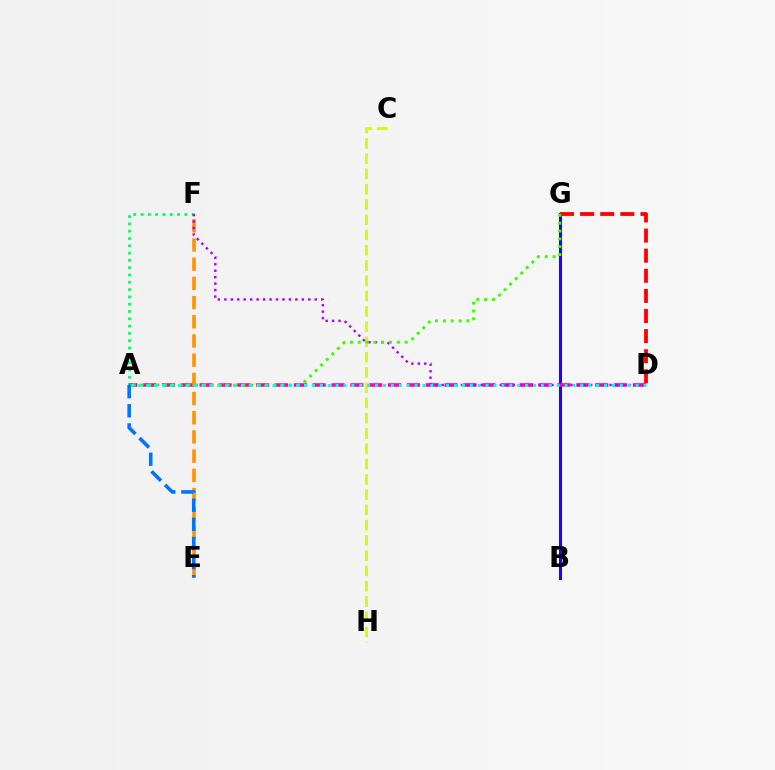{('B', 'G'): [{'color': '#2500ff', 'line_style': 'solid', 'thickness': 2.22}], ('A', 'F'): [{'color': '#00ff5c', 'line_style': 'dotted', 'thickness': 1.98}], ('A', 'D'): [{'color': '#ff00ac', 'line_style': 'dashed', 'thickness': 2.56}, {'color': '#00fff6', 'line_style': 'dotted', 'thickness': 2.15}], ('E', 'F'): [{'color': '#ff9400', 'line_style': 'dashed', 'thickness': 2.61}], ('D', 'G'): [{'color': '#ff0000', 'line_style': 'dashed', 'thickness': 2.73}], ('C', 'H'): [{'color': '#d1ff00', 'line_style': 'dashed', 'thickness': 2.07}], ('D', 'F'): [{'color': '#b900ff', 'line_style': 'dotted', 'thickness': 1.75}], ('A', 'G'): [{'color': '#3dff00', 'line_style': 'dotted', 'thickness': 2.13}], ('A', 'E'): [{'color': '#0074ff', 'line_style': 'dashed', 'thickness': 2.6}]}